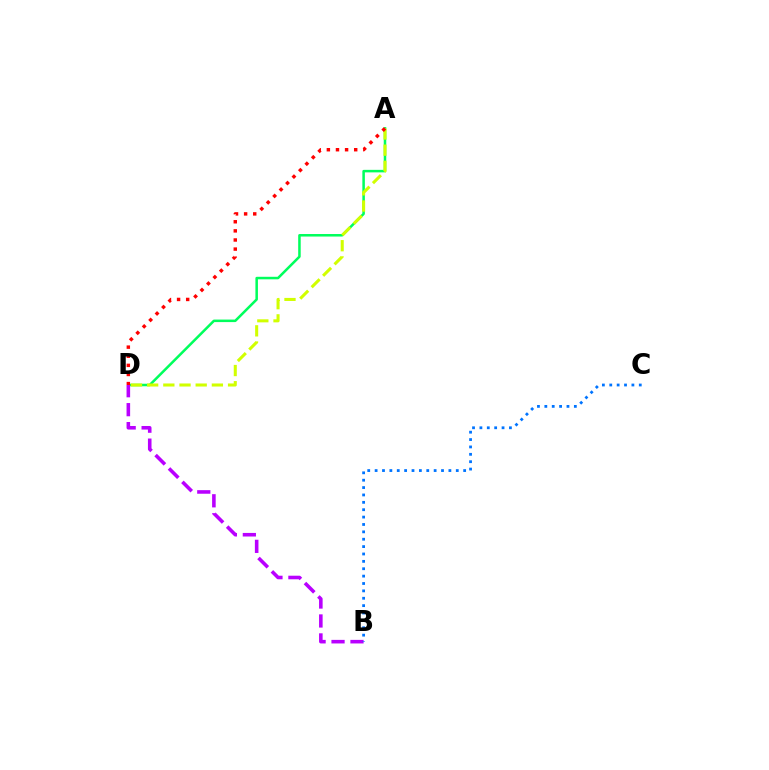{('A', 'D'): [{'color': '#00ff5c', 'line_style': 'solid', 'thickness': 1.82}, {'color': '#d1ff00', 'line_style': 'dashed', 'thickness': 2.2}, {'color': '#ff0000', 'line_style': 'dotted', 'thickness': 2.48}], ('B', 'D'): [{'color': '#b900ff', 'line_style': 'dashed', 'thickness': 2.57}], ('B', 'C'): [{'color': '#0074ff', 'line_style': 'dotted', 'thickness': 2.0}]}